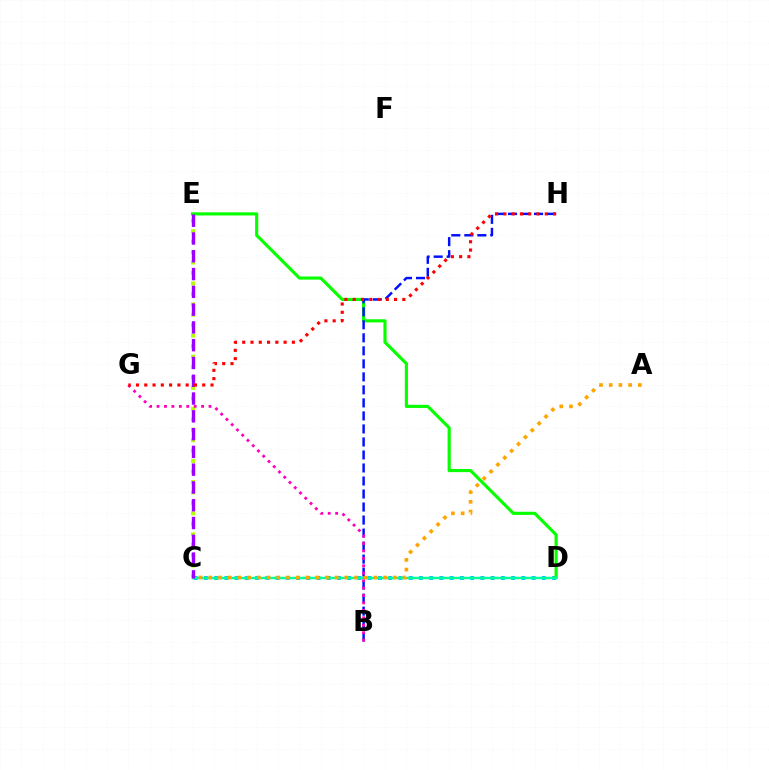{('C', 'D'): [{'color': '#00b5ff', 'line_style': 'dotted', 'thickness': 2.78}, {'color': '#00ff9d', 'line_style': 'solid', 'thickness': 1.77}], ('D', 'E'): [{'color': '#08ff00', 'line_style': 'solid', 'thickness': 2.26}], ('B', 'H'): [{'color': '#0010ff', 'line_style': 'dashed', 'thickness': 1.77}], ('C', 'E'): [{'color': '#b3ff00', 'line_style': 'dotted', 'thickness': 2.84}, {'color': '#9b00ff', 'line_style': 'dashed', 'thickness': 2.42}], ('B', 'G'): [{'color': '#ff00bd', 'line_style': 'dotted', 'thickness': 2.02}], ('A', 'C'): [{'color': '#ffa500', 'line_style': 'dotted', 'thickness': 2.64}], ('G', 'H'): [{'color': '#ff0000', 'line_style': 'dotted', 'thickness': 2.25}]}